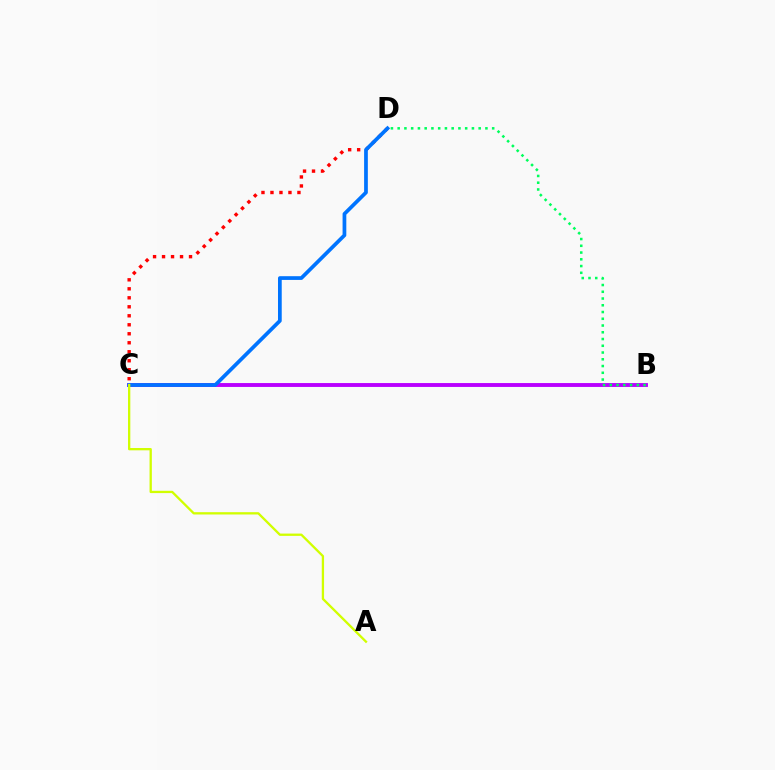{('B', 'C'): [{'color': '#b900ff', 'line_style': 'solid', 'thickness': 2.79}], ('C', 'D'): [{'color': '#ff0000', 'line_style': 'dotted', 'thickness': 2.44}, {'color': '#0074ff', 'line_style': 'solid', 'thickness': 2.69}], ('B', 'D'): [{'color': '#00ff5c', 'line_style': 'dotted', 'thickness': 1.83}], ('A', 'C'): [{'color': '#d1ff00', 'line_style': 'solid', 'thickness': 1.66}]}